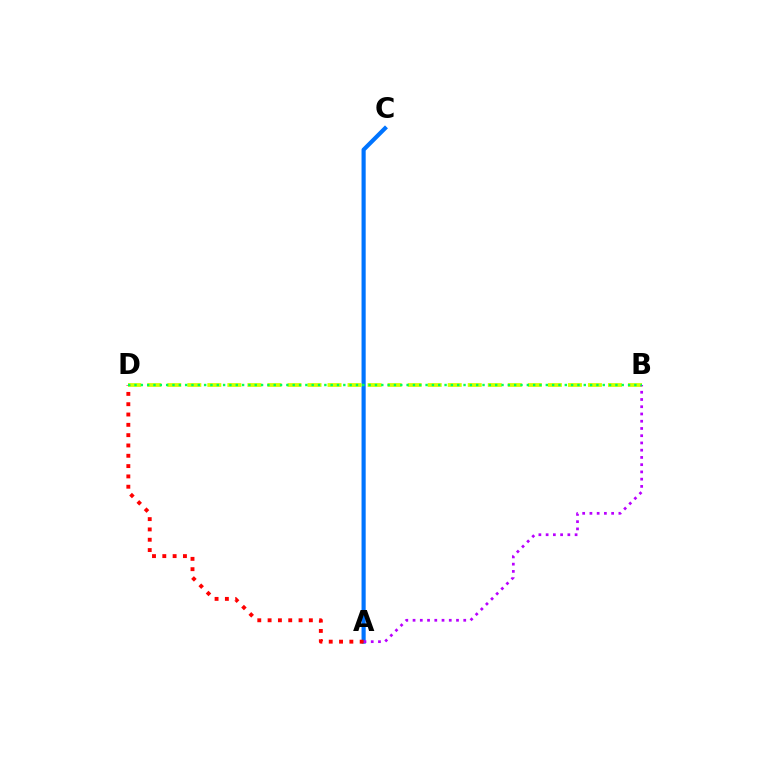{('A', 'C'): [{'color': '#0074ff', 'line_style': 'solid', 'thickness': 2.98}], ('B', 'D'): [{'color': '#d1ff00', 'line_style': 'dashed', 'thickness': 2.72}, {'color': '#00ff5c', 'line_style': 'dotted', 'thickness': 1.72}], ('A', 'B'): [{'color': '#b900ff', 'line_style': 'dotted', 'thickness': 1.97}], ('A', 'D'): [{'color': '#ff0000', 'line_style': 'dotted', 'thickness': 2.8}]}